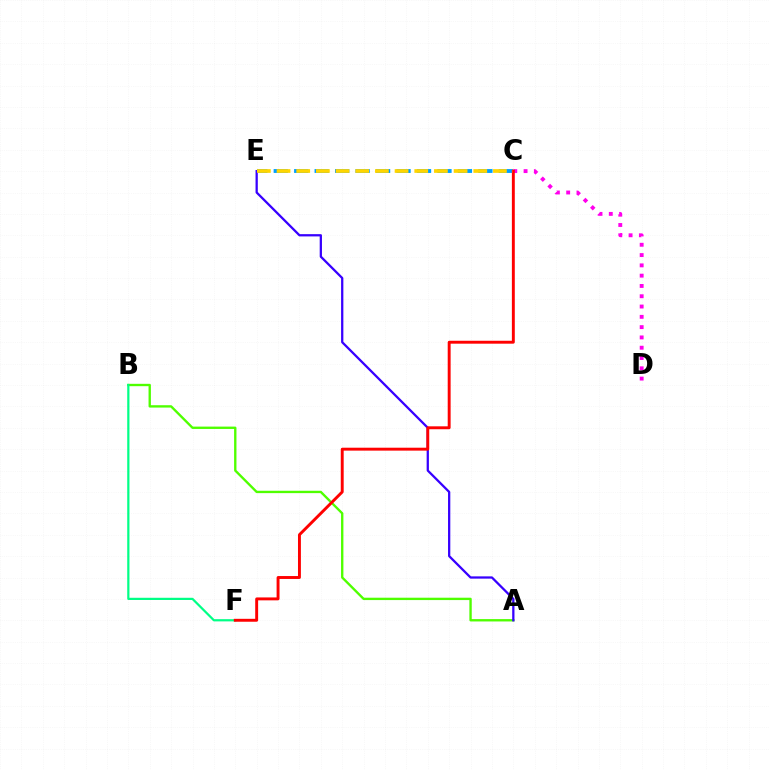{('A', 'B'): [{'color': '#4fff00', 'line_style': 'solid', 'thickness': 1.7}], ('C', 'E'): [{'color': '#009eff', 'line_style': 'dashed', 'thickness': 2.78}, {'color': '#ffd500', 'line_style': 'dashed', 'thickness': 2.67}], ('A', 'E'): [{'color': '#3700ff', 'line_style': 'solid', 'thickness': 1.63}], ('B', 'F'): [{'color': '#00ff86', 'line_style': 'solid', 'thickness': 1.6}], ('C', 'D'): [{'color': '#ff00ed', 'line_style': 'dotted', 'thickness': 2.8}], ('C', 'F'): [{'color': '#ff0000', 'line_style': 'solid', 'thickness': 2.1}]}